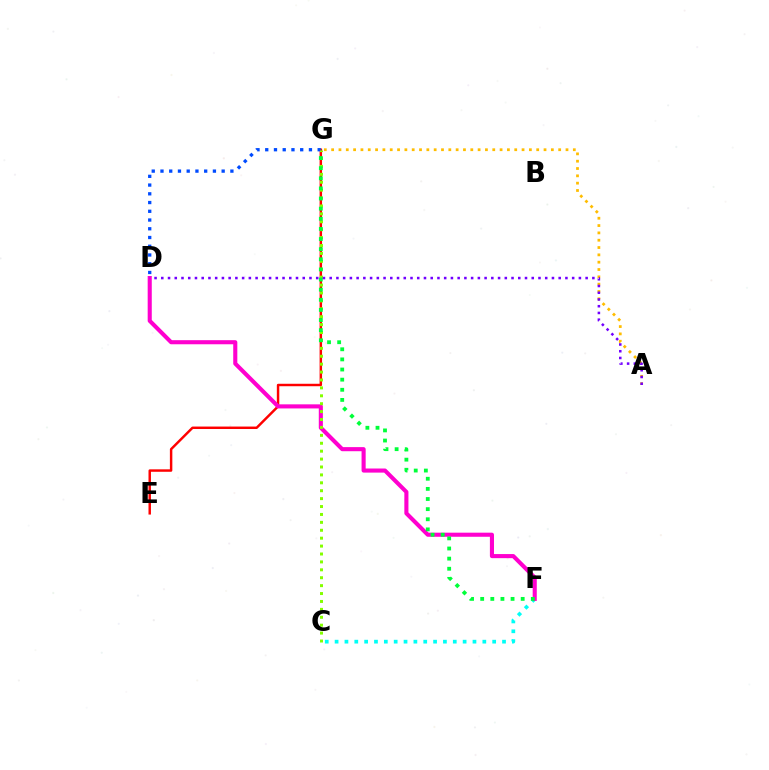{('E', 'G'): [{'color': '#ff0000', 'line_style': 'solid', 'thickness': 1.77}], ('C', 'F'): [{'color': '#00fff6', 'line_style': 'dotted', 'thickness': 2.68}], ('D', 'F'): [{'color': '#ff00cf', 'line_style': 'solid', 'thickness': 2.95}], ('D', 'G'): [{'color': '#004bff', 'line_style': 'dotted', 'thickness': 2.37}], ('A', 'G'): [{'color': '#ffbd00', 'line_style': 'dotted', 'thickness': 1.99}], ('C', 'G'): [{'color': '#84ff00', 'line_style': 'dotted', 'thickness': 2.15}], ('F', 'G'): [{'color': '#00ff39', 'line_style': 'dotted', 'thickness': 2.75}], ('A', 'D'): [{'color': '#7200ff', 'line_style': 'dotted', 'thickness': 1.83}]}